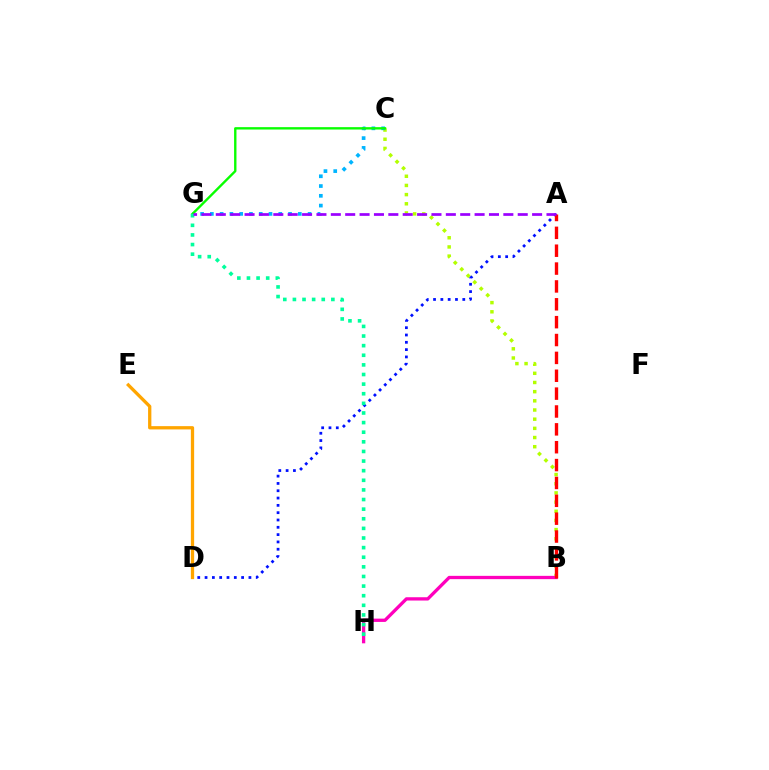{('B', 'C'): [{'color': '#b3ff00', 'line_style': 'dotted', 'thickness': 2.49}], ('C', 'G'): [{'color': '#00b5ff', 'line_style': 'dotted', 'thickness': 2.66}, {'color': '#08ff00', 'line_style': 'solid', 'thickness': 1.71}], ('B', 'H'): [{'color': '#ff00bd', 'line_style': 'solid', 'thickness': 2.37}], ('A', 'D'): [{'color': '#0010ff', 'line_style': 'dotted', 'thickness': 1.99}], ('A', 'B'): [{'color': '#ff0000', 'line_style': 'dashed', 'thickness': 2.43}], ('G', 'H'): [{'color': '#00ff9d', 'line_style': 'dotted', 'thickness': 2.61}], ('A', 'G'): [{'color': '#9b00ff', 'line_style': 'dashed', 'thickness': 1.95}], ('D', 'E'): [{'color': '#ffa500', 'line_style': 'solid', 'thickness': 2.37}]}